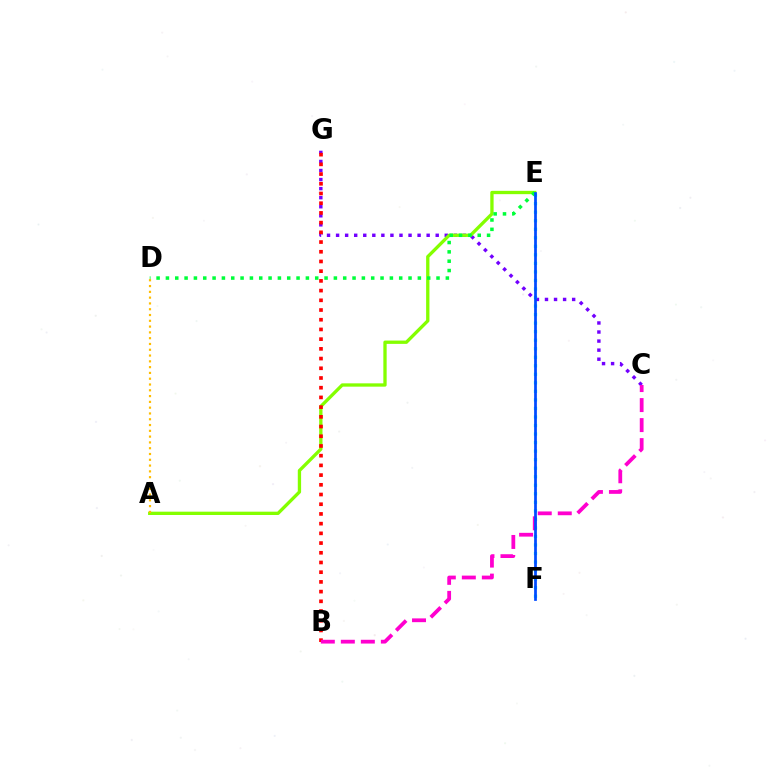{('C', 'G'): [{'color': '#7200ff', 'line_style': 'dotted', 'thickness': 2.46}], ('A', 'E'): [{'color': '#84ff00', 'line_style': 'solid', 'thickness': 2.39}], ('E', 'F'): [{'color': '#00fff6', 'line_style': 'dotted', 'thickness': 2.32}, {'color': '#004bff', 'line_style': 'solid', 'thickness': 1.97}], ('D', 'E'): [{'color': '#00ff39', 'line_style': 'dotted', 'thickness': 2.54}], ('B', 'G'): [{'color': '#ff0000', 'line_style': 'dotted', 'thickness': 2.64}], ('B', 'C'): [{'color': '#ff00cf', 'line_style': 'dashed', 'thickness': 2.72}], ('A', 'D'): [{'color': '#ffbd00', 'line_style': 'dotted', 'thickness': 1.57}]}